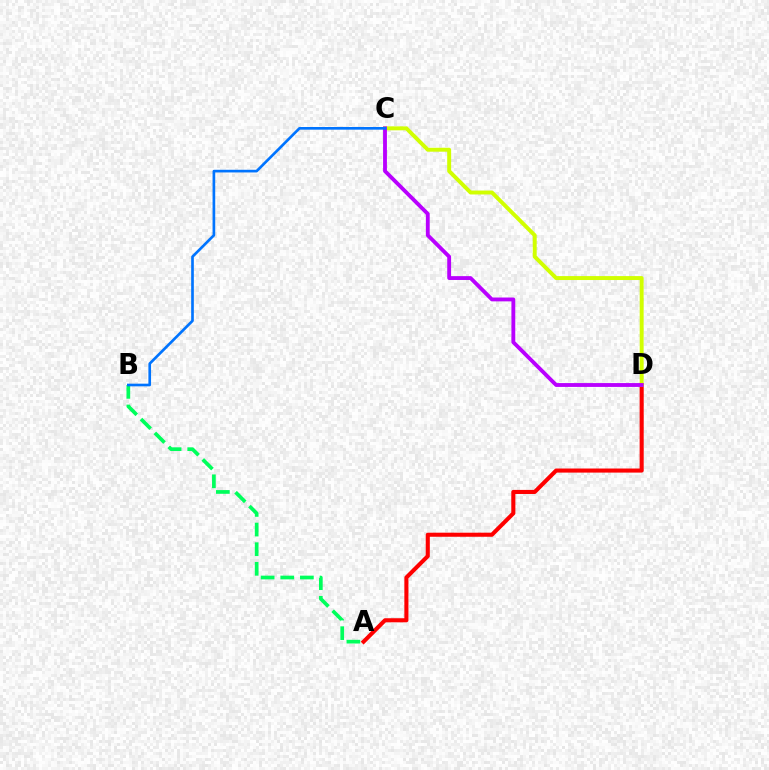{('A', 'B'): [{'color': '#00ff5c', 'line_style': 'dashed', 'thickness': 2.67}], ('A', 'D'): [{'color': '#ff0000', 'line_style': 'solid', 'thickness': 2.94}], ('C', 'D'): [{'color': '#d1ff00', 'line_style': 'solid', 'thickness': 2.84}, {'color': '#b900ff', 'line_style': 'solid', 'thickness': 2.77}], ('B', 'C'): [{'color': '#0074ff', 'line_style': 'solid', 'thickness': 1.92}]}